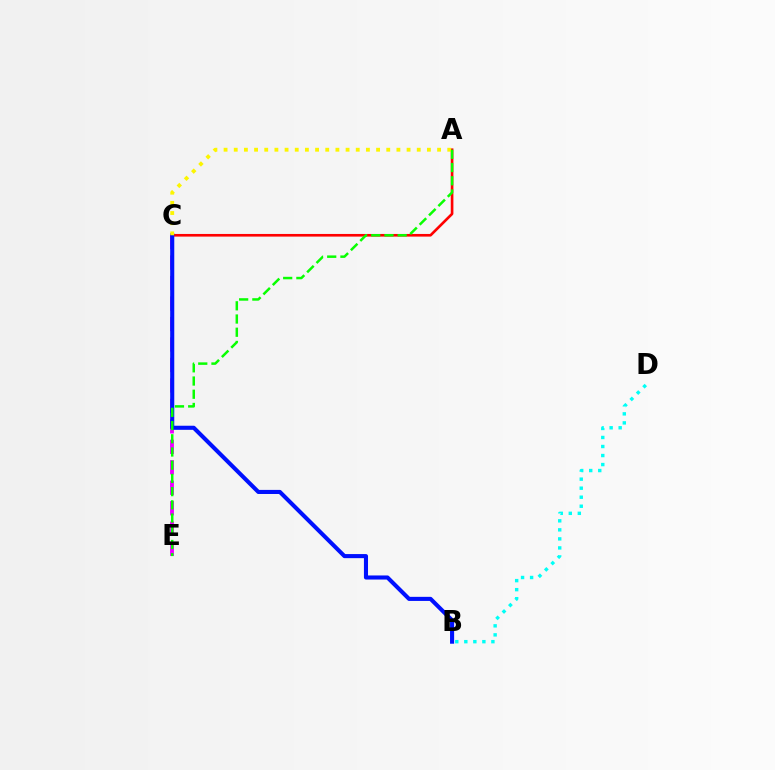{('B', 'D'): [{'color': '#00fff6', 'line_style': 'dotted', 'thickness': 2.45}], ('A', 'C'): [{'color': '#ff0000', 'line_style': 'solid', 'thickness': 1.9}, {'color': '#fcf500', 'line_style': 'dotted', 'thickness': 2.76}], ('C', 'E'): [{'color': '#ee00ff', 'line_style': 'dashed', 'thickness': 2.78}], ('B', 'C'): [{'color': '#0010ff', 'line_style': 'solid', 'thickness': 2.94}], ('A', 'E'): [{'color': '#08ff00', 'line_style': 'dashed', 'thickness': 1.79}]}